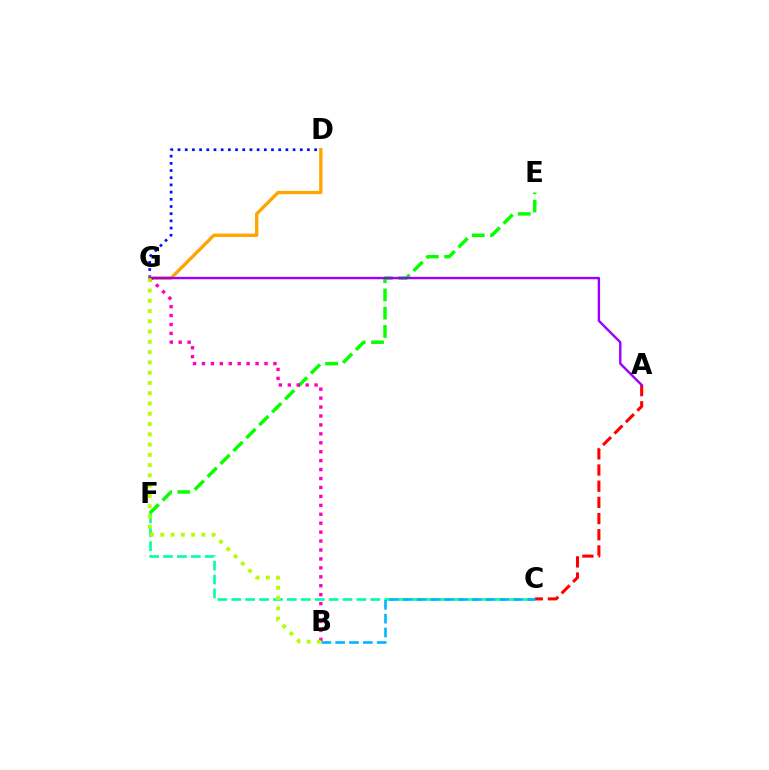{('D', 'G'): [{'color': '#0010ff', 'line_style': 'dotted', 'thickness': 1.95}, {'color': '#ffa500', 'line_style': 'solid', 'thickness': 2.41}], ('E', 'F'): [{'color': '#08ff00', 'line_style': 'dashed', 'thickness': 2.48}], ('C', 'F'): [{'color': '#00ff9d', 'line_style': 'dashed', 'thickness': 1.89}], ('B', 'G'): [{'color': '#ff00bd', 'line_style': 'dotted', 'thickness': 2.43}, {'color': '#b3ff00', 'line_style': 'dotted', 'thickness': 2.79}], ('A', 'C'): [{'color': '#ff0000', 'line_style': 'dashed', 'thickness': 2.2}], ('A', 'G'): [{'color': '#9b00ff', 'line_style': 'solid', 'thickness': 1.72}], ('B', 'C'): [{'color': '#00b5ff', 'line_style': 'dashed', 'thickness': 1.88}]}